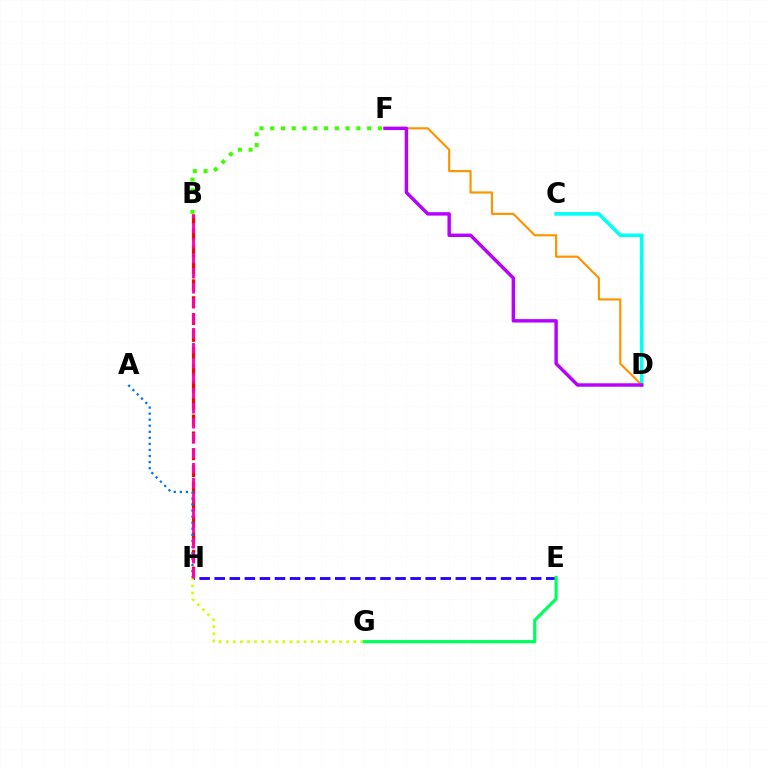{('C', 'D'): [{'color': '#00fff6', 'line_style': 'solid', 'thickness': 2.6}], ('D', 'F'): [{'color': '#ff9400', 'line_style': 'solid', 'thickness': 1.57}, {'color': '#b900ff', 'line_style': 'solid', 'thickness': 2.47}], ('E', 'H'): [{'color': '#2500ff', 'line_style': 'dashed', 'thickness': 2.05}], ('B', 'H'): [{'color': '#ff0000', 'line_style': 'dashed', 'thickness': 2.3}, {'color': '#ff00ac', 'line_style': 'dashed', 'thickness': 2.04}], ('E', 'G'): [{'color': '#00ff5c', 'line_style': 'solid', 'thickness': 2.31}], ('B', 'F'): [{'color': '#3dff00', 'line_style': 'dotted', 'thickness': 2.93}], ('A', 'H'): [{'color': '#0074ff', 'line_style': 'dotted', 'thickness': 1.65}], ('G', 'H'): [{'color': '#d1ff00', 'line_style': 'dotted', 'thickness': 1.92}]}